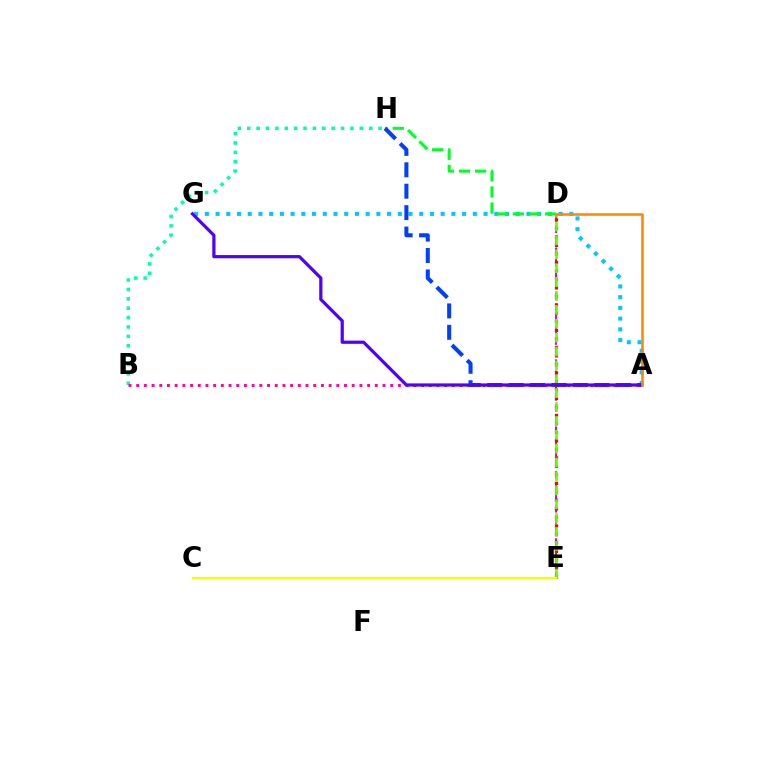{('D', 'E'): [{'color': '#d600ff', 'line_style': 'dashed', 'thickness': 1.52}, {'color': '#ff0000', 'line_style': 'dotted', 'thickness': 2.31}, {'color': '#66ff00', 'line_style': 'dashed', 'thickness': 1.89}], ('A', 'G'): [{'color': '#00c7ff', 'line_style': 'dotted', 'thickness': 2.91}, {'color': '#4f00ff', 'line_style': 'solid', 'thickness': 2.31}], ('D', 'H'): [{'color': '#00ff27', 'line_style': 'dashed', 'thickness': 2.19}], ('A', 'H'): [{'color': '#003fff', 'line_style': 'dashed', 'thickness': 2.91}], ('B', 'H'): [{'color': '#00ffaf', 'line_style': 'dotted', 'thickness': 2.55}], ('A', 'B'): [{'color': '#ff00a0', 'line_style': 'dotted', 'thickness': 2.09}], ('A', 'D'): [{'color': '#ff8800', 'line_style': 'solid', 'thickness': 1.85}], ('C', 'E'): [{'color': '#eeff00', 'line_style': 'solid', 'thickness': 1.57}]}